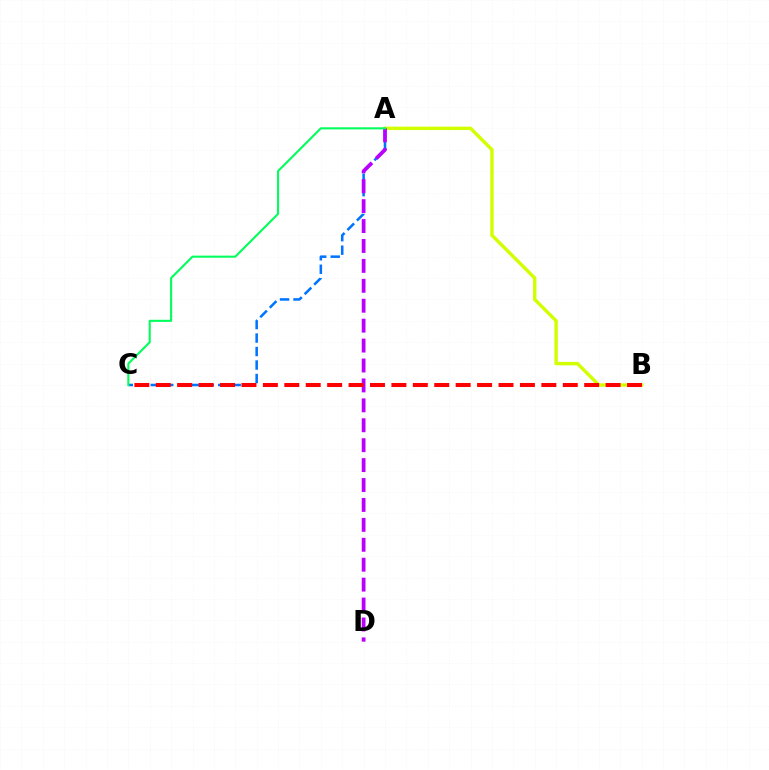{('A', 'B'): [{'color': '#d1ff00', 'line_style': 'solid', 'thickness': 2.46}], ('A', 'C'): [{'color': '#0074ff', 'line_style': 'dashed', 'thickness': 1.83}, {'color': '#00ff5c', 'line_style': 'solid', 'thickness': 1.5}], ('A', 'D'): [{'color': '#b900ff', 'line_style': 'dashed', 'thickness': 2.71}], ('B', 'C'): [{'color': '#ff0000', 'line_style': 'dashed', 'thickness': 2.91}]}